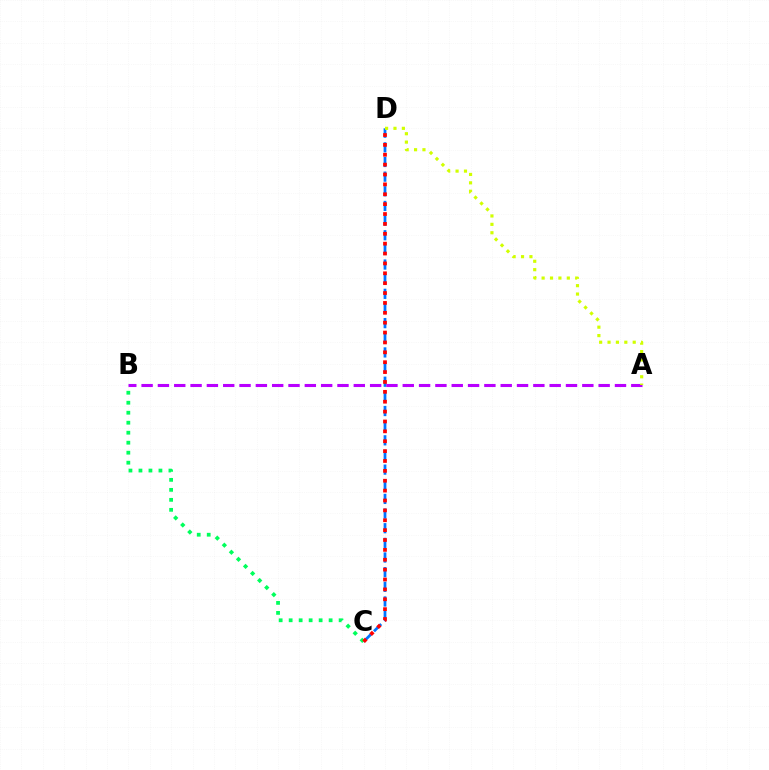{('C', 'D'): [{'color': '#0074ff', 'line_style': 'dashed', 'thickness': 1.99}, {'color': '#ff0000', 'line_style': 'dotted', 'thickness': 2.68}], ('A', 'B'): [{'color': '#b900ff', 'line_style': 'dashed', 'thickness': 2.22}], ('B', 'C'): [{'color': '#00ff5c', 'line_style': 'dotted', 'thickness': 2.71}], ('A', 'D'): [{'color': '#d1ff00', 'line_style': 'dotted', 'thickness': 2.28}]}